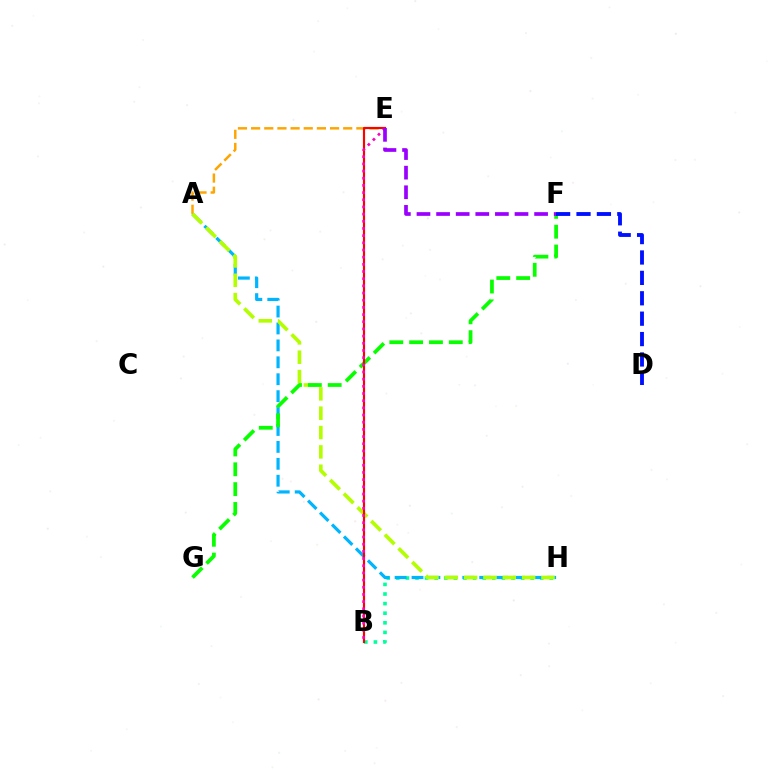{('A', 'E'): [{'color': '#ffa500', 'line_style': 'dashed', 'thickness': 1.79}], ('B', 'H'): [{'color': '#00ff9d', 'line_style': 'dotted', 'thickness': 2.61}], ('A', 'H'): [{'color': '#00b5ff', 'line_style': 'dashed', 'thickness': 2.3}, {'color': '#b3ff00', 'line_style': 'dashed', 'thickness': 2.63}], ('F', 'G'): [{'color': '#08ff00', 'line_style': 'dashed', 'thickness': 2.69}], ('B', 'E'): [{'color': '#ff0000', 'line_style': 'solid', 'thickness': 1.56}, {'color': '#ff00bd', 'line_style': 'dotted', 'thickness': 1.95}], ('D', 'F'): [{'color': '#0010ff', 'line_style': 'dashed', 'thickness': 2.77}], ('E', 'F'): [{'color': '#9b00ff', 'line_style': 'dashed', 'thickness': 2.66}]}